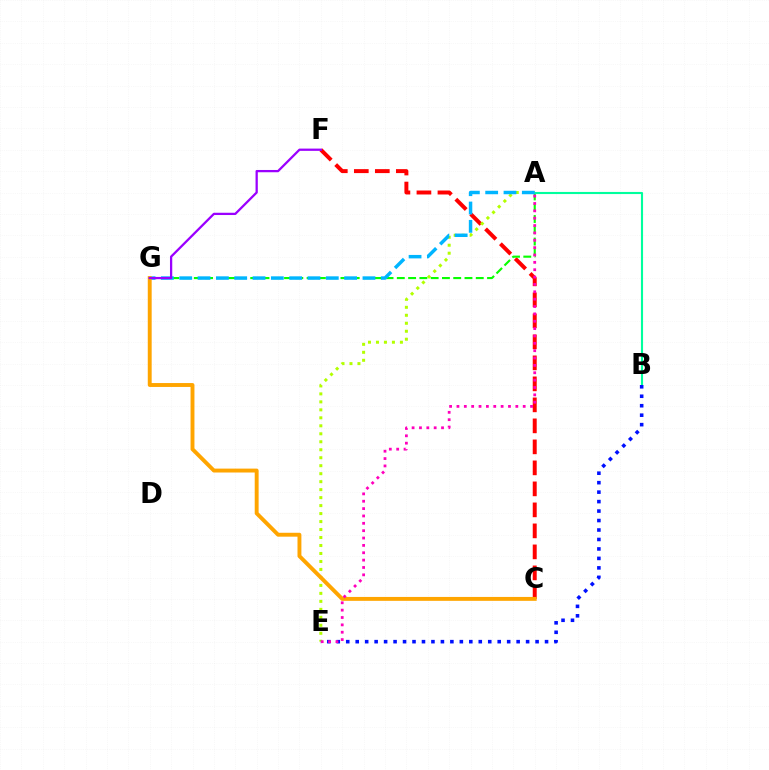{('C', 'F'): [{'color': '#ff0000', 'line_style': 'dashed', 'thickness': 2.85}], ('A', 'E'): [{'color': '#b3ff00', 'line_style': 'dotted', 'thickness': 2.17}, {'color': '#ff00bd', 'line_style': 'dotted', 'thickness': 2.0}], ('A', 'G'): [{'color': '#08ff00', 'line_style': 'dashed', 'thickness': 1.53}, {'color': '#00b5ff', 'line_style': 'dashed', 'thickness': 2.49}], ('A', 'B'): [{'color': '#00ff9d', 'line_style': 'solid', 'thickness': 1.53}], ('B', 'E'): [{'color': '#0010ff', 'line_style': 'dotted', 'thickness': 2.57}], ('C', 'G'): [{'color': '#ffa500', 'line_style': 'solid', 'thickness': 2.81}], ('F', 'G'): [{'color': '#9b00ff', 'line_style': 'solid', 'thickness': 1.63}]}